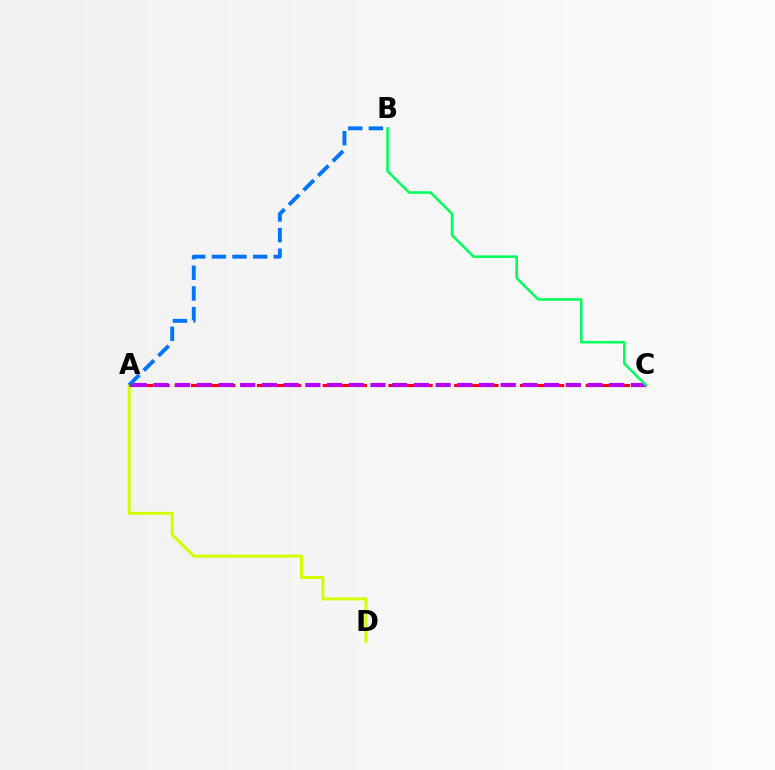{('A', 'D'): [{'color': '#d1ff00', 'line_style': 'solid', 'thickness': 2.16}], ('A', 'C'): [{'color': '#ff0000', 'line_style': 'dashed', 'thickness': 2.23}, {'color': '#b900ff', 'line_style': 'dashed', 'thickness': 2.95}], ('A', 'B'): [{'color': '#0074ff', 'line_style': 'dashed', 'thickness': 2.8}], ('B', 'C'): [{'color': '#00ff5c', 'line_style': 'solid', 'thickness': 1.84}]}